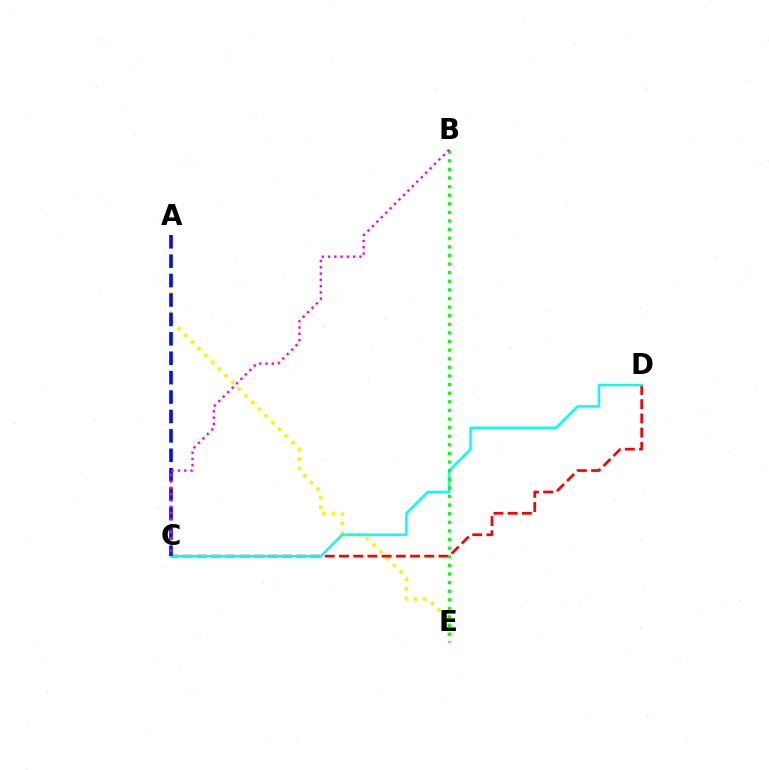{('A', 'E'): [{'color': '#fcf500', 'line_style': 'dotted', 'thickness': 2.58}], ('C', 'D'): [{'color': '#ff0000', 'line_style': 'dashed', 'thickness': 1.93}, {'color': '#00fff6', 'line_style': 'solid', 'thickness': 1.76}], ('A', 'C'): [{'color': '#0010ff', 'line_style': 'dashed', 'thickness': 2.64}], ('B', 'E'): [{'color': '#08ff00', 'line_style': 'dotted', 'thickness': 2.34}], ('B', 'C'): [{'color': '#ee00ff', 'line_style': 'dotted', 'thickness': 1.71}]}